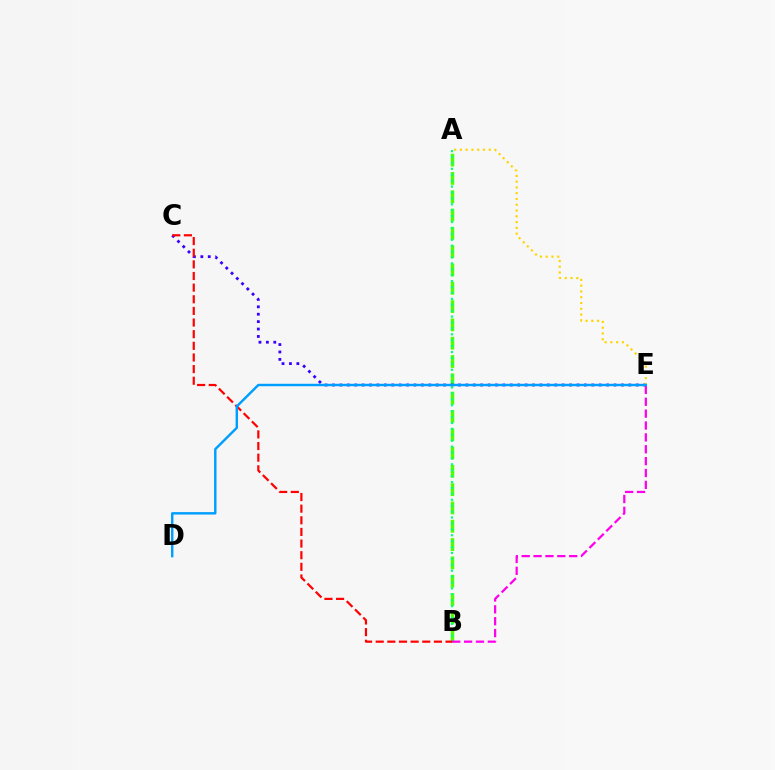{('A', 'B'): [{'color': '#4fff00', 'line_style': 'dashed', 'thickness': 2.49}, {'color': '#00ff86', 'line_style': 'dotted', 'thickness': 1.61}], ('C', 'E'): [{'color': '#3700ff', 'line_style': 'dotted', 'thickness': 2.01}], ('A', 'E'): [{'color': '#ffd500', 'line_style': 'dotted', 'thickness': 1.57}], ('B', 'E'): [{'color': '#ff00ed', 'line_style': 'dashed', 'thickness': 1.61}], ('B', 'C'): [{'color': '#ff0000', 'line_style': 'dashed', 'thickness': 1.58}], ('D', 'E'): [{'color': '#009eff', 'line_style': 'solid', 'thickness': 1.74}]}